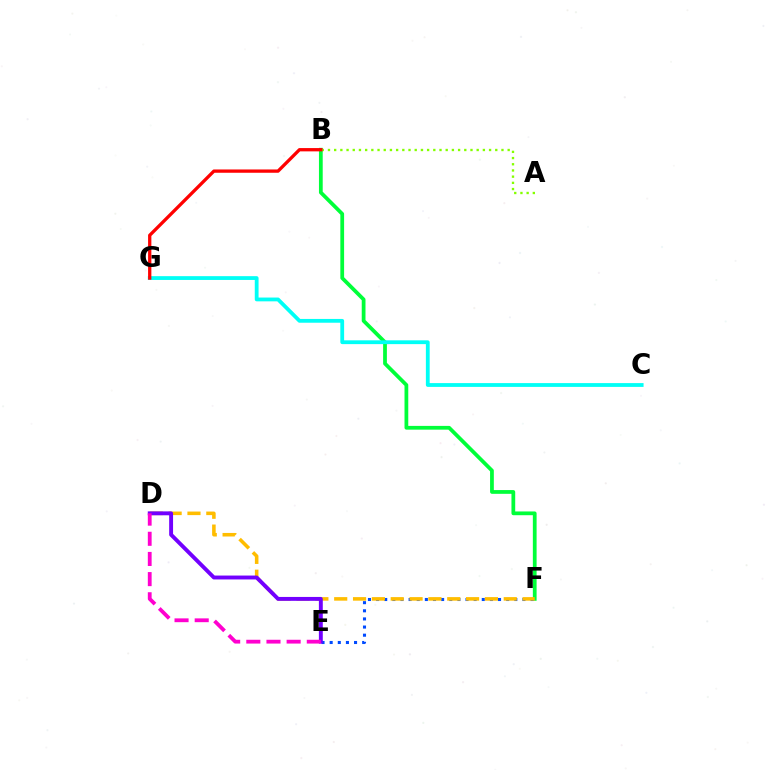{('B', 'F'): [{'color': '#00ff39', 'line_style': 'solid', 'thickness': 2.71}], ('E', 'F'): [{'color': '#004bff', 'line_style': 'dotted', 'thickness': 2.21}], ('D', 'F'): [{'color': '#ffbd00', 'line_style': 'dashed', 'thickness': 2.56}], ('D', 'E'): [{'color': '#7200ff', 'line_style': 'solid', 'thickness': 2.81}, {'color': '#ff00cf', 'line_style': 'dashed', 'thickness': 2.74}], ('C', 'G'): [{'color': '#00fff6', 'line_style': 'solid', 'thickness': 2.73}], ('A', 'B'): [{'color': '#84ff00', 'line_style': 'dotted', 'thickness': 1.68}], ('B', 'G'): [{'color': '#ff0000', 'line_style': 'solid', 'thickness': 2.37}]}